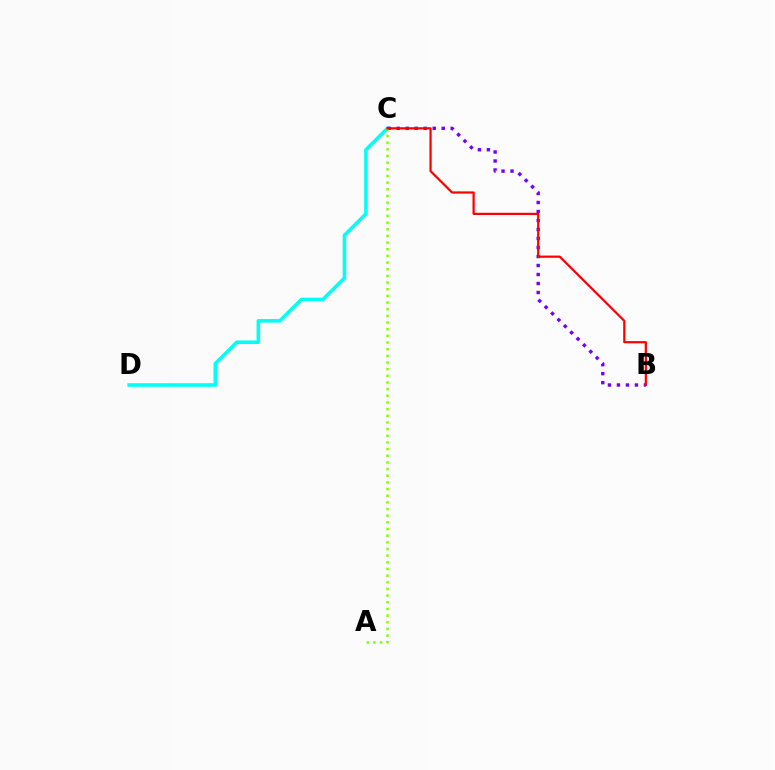{('C', 'D'): [{'color': '#00fff6', 'line_style': 'solid', 'thickness': 2.57}], ('B', 'C'): [{'color': '#7200ff', 'line_style': 'dotted', 'thickness': 2.45}, {'color': '#ff0000', 'line_style': 'solid', 'thickness': 1.6}], ('A', 'C'): [{'color': '#84ff00', 'line_style': 'dotted', 'thickness': 1.81}]}